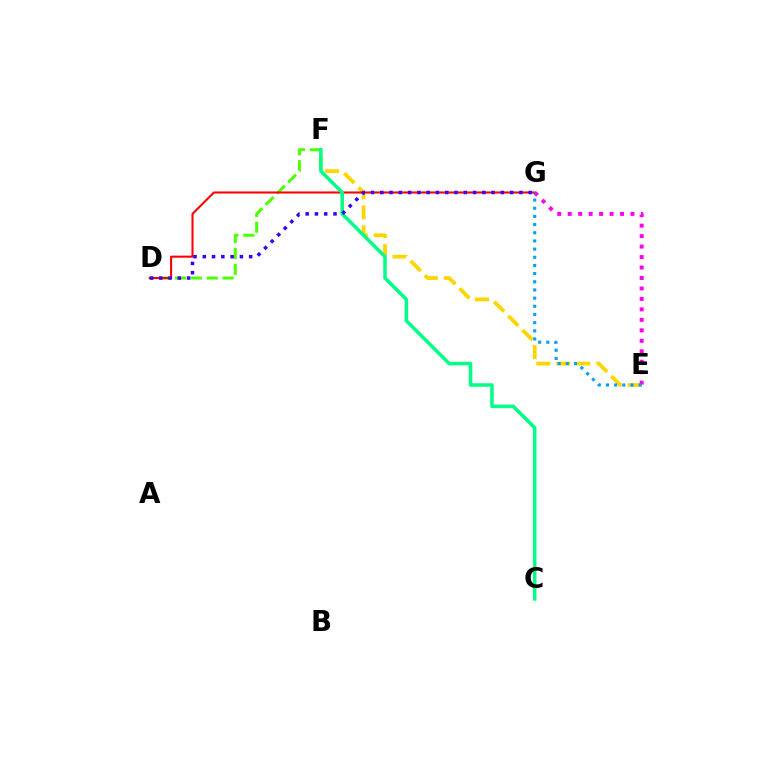{('E', 'F'): [{'color': '#ffd500', 'line_style': 'dashed', 'thickness': 2.72}], ('E', 'G'): [{'color': '#ff00ed', 'line_style': 'dotted', 'thickness': 2.84}, {'color': '#009eff', 'line_style': 'dotted', 'thickness': 2.22}], ('D', 'F'): [{'color': '#4fff00', 'line_style': 'dashed', 'thickness': 2.16}], ('D', 'G'): [{'color': '#ff0000', 'line_style': 'solid', 'thickness': 1.5}, {'color': '#3700ff', 'line_style': 'dotted', 'thickness': 2.52}], ('C', 'F'): [{'color': '#00ff86', 'line_style': 'solid', 'thickness': 2.52}]}